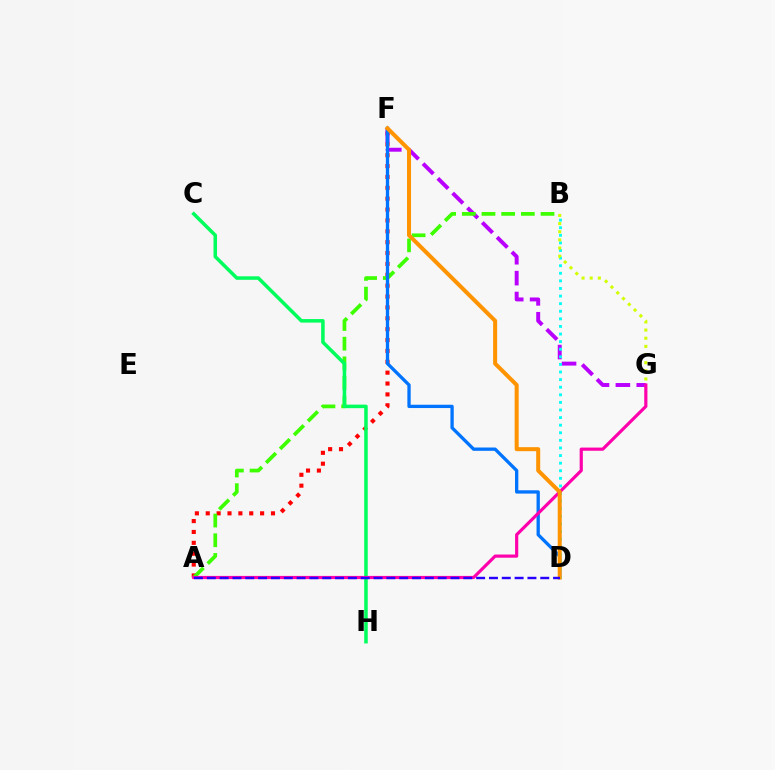{('A', 'F'): [{'color': '#ff0000', 'line_style': 'dotted', 'thickness': 2.95}], ('F', 'G'): [{'color': '#b900ff', 'line_style': 'dashed', 'thickness': 2.84}], ('A', 'B'): [{'color': '#3dff00', 'line_style': 'dashed', 'thickness': 2.67}], ('D', 'F'): [{'color': '#0074ff', 'line_style': 'solid', 'thickness': 2.38}, {'color': '#ff9400', 'line_style': 'solid', 'thickness': 2.9}], ('B', 'D'): [{'color': '#00fff6', 'line_style': 'dotted', 'thickness': 2.06}], ('C', 'H'): [{'color': '#00ff5c', 'line_style': 'solid', 'thickness': 2.54}], ('A', 'G'): [{'color': '#ff00ac', 'line_style': 'solid', 'thickness': 2.28}], ('B', 'G'): [{'color': '#d1ff00', 'line_style': 'dotted', 'thickness': 2.22}], ('A', 'D'): [{'color': '#2500ff', 'line_style': 'dashed', 'thickness': 1.74}]}